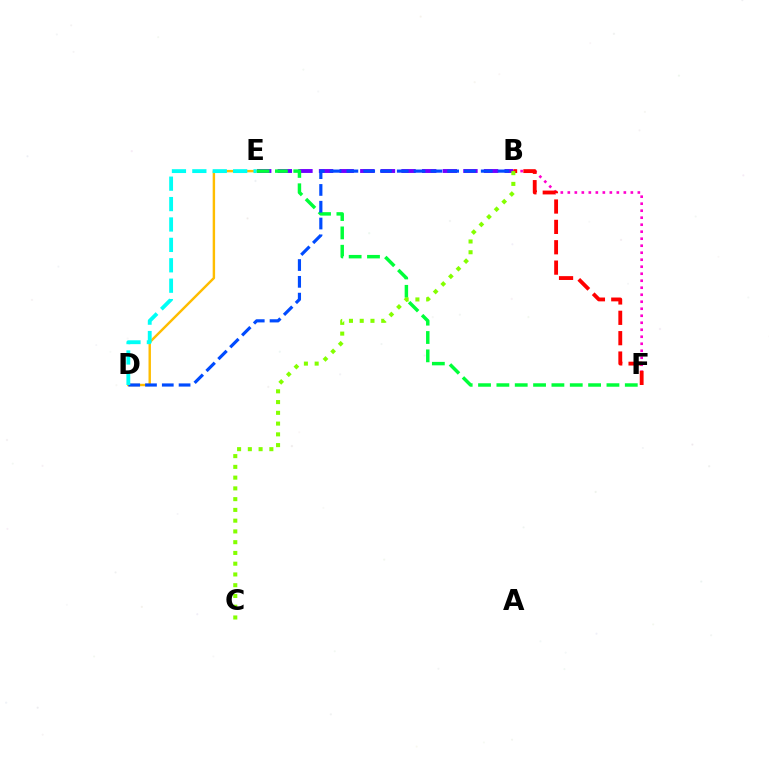{('B', 'E'): [{'color': '#7200ff', 'line_style': 'dashed', 'thickness': 2.8}], ('D', 'E'): [{'color': '#ffbd00', 'line_style': 'solid', 'thickness': 1.75}, {'color': '#00fff6', 'line_style': 'dashed', 'thickness': 2.77}], ('E', 'F'): [{'color': '#00ff39', 'line_style': 'dashed', 'thickness': 2.49}], ('B', 'F'): [{'color': '#ff00cf', 'line_style': 'dotted', 'thickness': 1.9}, {'color': '#ff0000', 'line_style': 'dashed', 'thickness': 2.77}], ('B', 'D'): [{'color': '#004bff', 'line_style': 'dashed', 'thickness': 2.28}], ('B', 'C'): [{'color': '#84ff00', 'line_style': 'dotted', 'thickness': 2.92}]}